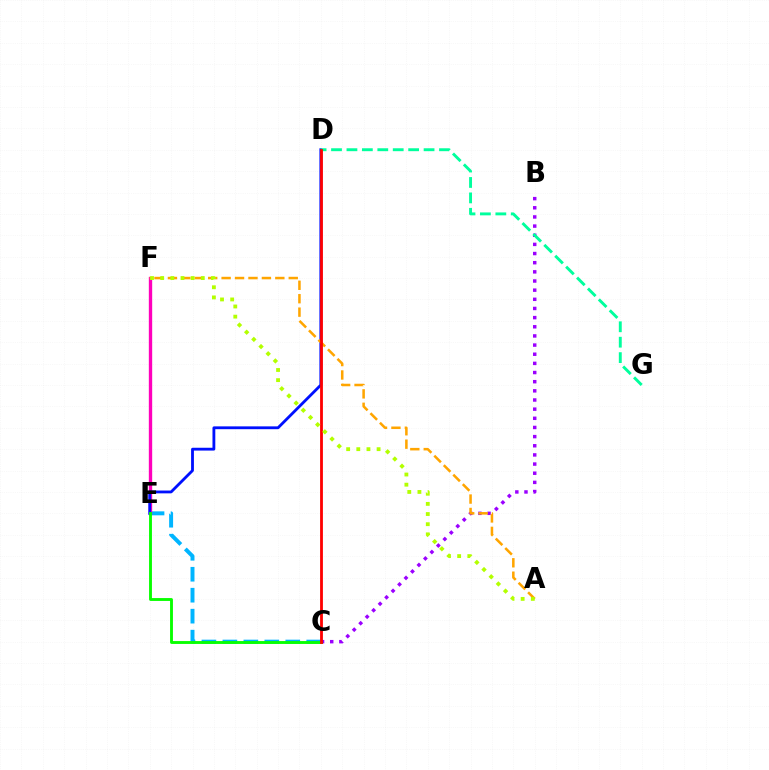{('C', 'E'): [{'color': '#00b5ff', 'line_style': 'dashed', 'thickness': 2.85}, {'color': '#08ff00', 'line_style': 'solid', 'thickness': 2.07}], ('E', 'F'): [{'color': '#ff00bd', 'line_style': 'solid', 'thickness': 2.41}], ('B', 'C'): [{'color': '#9b00ff', 'line_style': 'dotted', 'thickness': 2.49}], ('D', 'E'): [{'color': '#0010ff', 'line_style': 'solid', 'thickness': 2.03}], ('D', 'G'): [{'color': '#00ff9d', 'line_style': 'dashed', 'thickness': 2.1}], ('A', 'F'): [{'color': '#ffa500', 'line_style': 'dashed', 'thickness': 1.82}, {'color': '#b3ff00', 'line_style': 'dotted', 'thickness': 2.76}], ('C', 'D'): [{'color': '#ff0000', 'line_style': 'solid', 'thickness': 2.03}]}